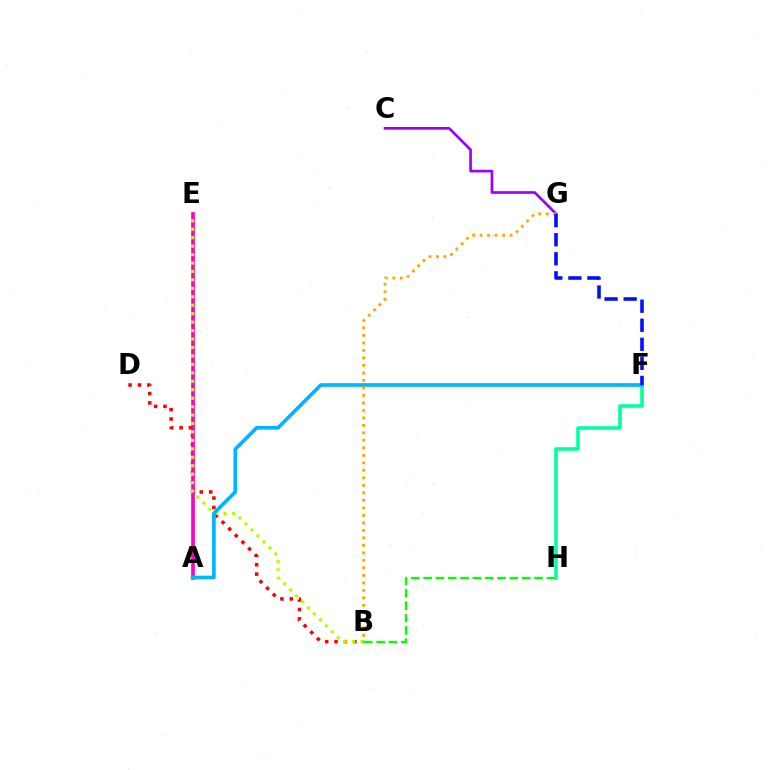{('B', 'H'): [{'color': '#08ff00', 'line_style': 'dashed', 'thickness': 1.67}], ('B', 'D'): [{'color': '#ff0000', 'line_style': 'dotted', 'thickness': 2.55}], ('A', 'E'): [{'color': '#ff00bd', 'line_style': 'solid', 'thickness': 2.64}], ('B', 'E'): [{'color': '#b3ff00', 'line_style': 'dotted', 'thickness': 2.29}], ('F', 'H'): [{'color': '#00ff9d', 'line_style': 'solid', 'thickness': 2.56}], ('A', 'F'): [{'color': '#00b5ff', 'line_style': 'solid', 'thickness': 2.65}], ('C', 'G'): [{'color': '#9b00ff', 'line_style': 'solid', 'thickness': 1.93}], ('B', 'G'): [{'color': '#ffa500', 'line_style': 'dotted', 'thickness': 2.04}], ('F', 'G'): [{'color': '#0010ff', 'line_style': 'dashed', 'thickness': 2.59}]}